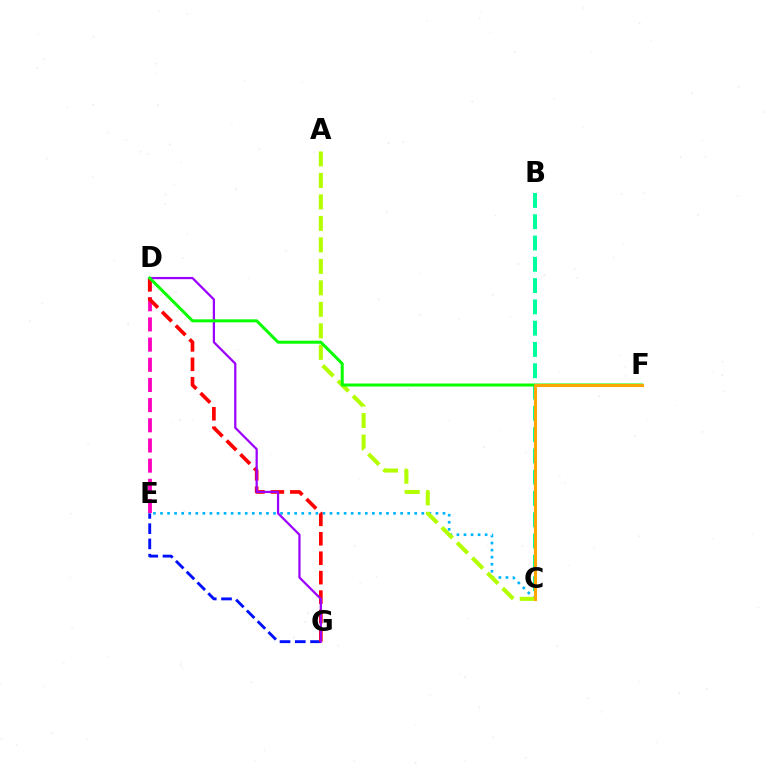{('B', 'C'): [{'color': '#00ff9d', 'line_style': 'dashed', 'thickness': 2.89}], ('E', 'G'): [{'color': '#0010ff', 'line_style': 'dashed', 'thickness': 2.07}], ('D', 'E'): [{'color': '#ff00bd', 'line_style': 'dashed', 'thickness': 2.74}], ('C', 'E'): [{'color': '#00b5ff', 'line_style': 'dotted', 'thickness': 1.92}], ('A', 'C'): [{'color': '#b3ff00', 'line_style': 'dashed', 'thickness': 2.92}], ('D', 'G'): [{'color': '#ff0000', 'line_style': 'dashed', 'thickness': 2.64}, {'color': '#9b00ff', 'line_style': 'solid', 'thickness': 1.61}], ('D', 'F'): [{'color': '#08ff00', 'line_style': 'solid', 'thickness': 2.16}], ('C', 'F'): [{'color': '#ffa500', 'line_style': 'solid', 'thickness': 2.22}]}